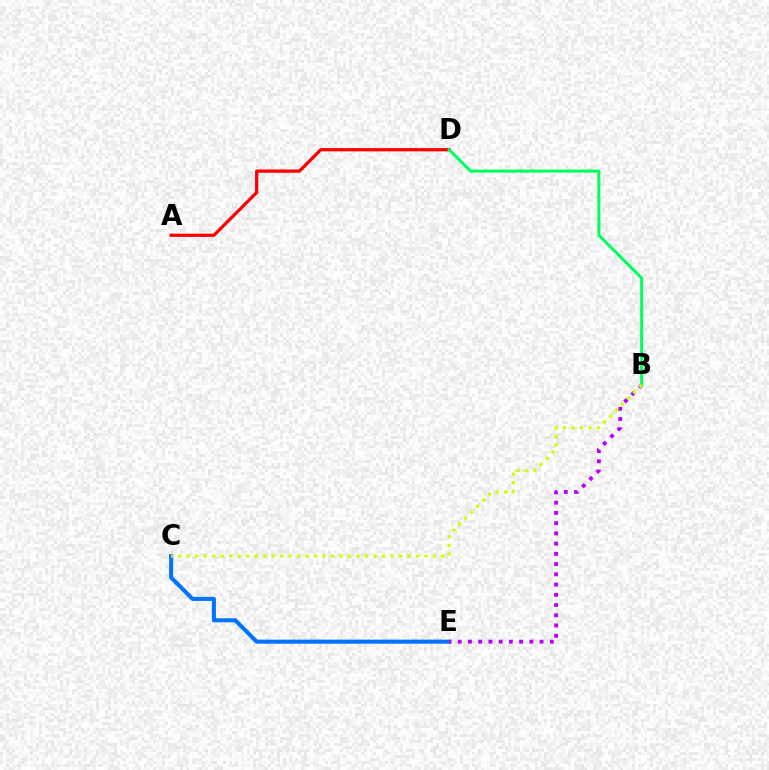{('C', 'E'): [{'color': '#0074ff', 'line_style': 'solid', 'thickness': 2.92}], ('A', 'D'): [{'color': '#ff0000', 'line_style': 'solid', 'thickness': 2.34}], ('B', 'E'): [{'color': '#b900ff', 'line_style': 'dotted', 'thickness': 2.78}], ('B', 'D'): [{'color': '#00ff5c', 'line_style': 'solid', 'thickness': 2.16}], ('B', 'C'): [{'color': '#d1ff00', 'line_style': 'dotted', 'thickness': 2.31}]}